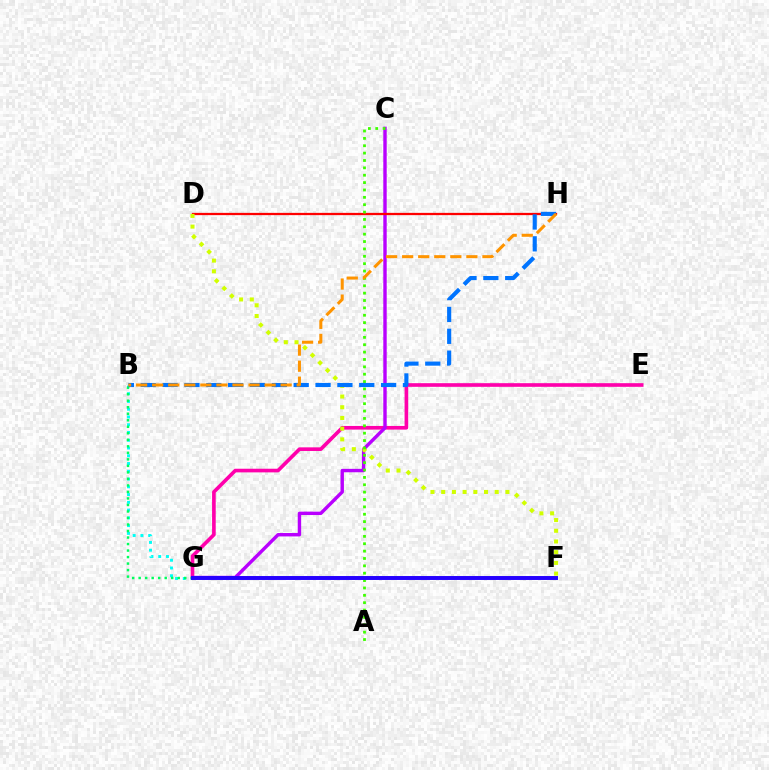{('E', 'G'): [{'color': '#ff00ac', 'line_style': 'solid', 'thickness': 2.62}], ('B', 'G'): [{'color': '#00fff6', 'line_style': 'dotted', 'thickness': 2.11}, {'color': '#00ff5c', 'line_style': 'dotted', 'thickness': 1.77}], ('C', 'G'): [{'color': '#b900ff', 'line_style': 'solid', 'thickness': 2.45}], ('D', 'H'): [{'color': '#ff0000', 'line_style': 'solid', 'thickness': 1.63}], ('D', 'F'): [{'color': '#d1ff00', 'line_style': 'dotted', 'thickness': 2.91}], ('A', 'C'): [{'color': '#3dff00', 'line_style': 'dotted', 'thickness': 2.0}], ('B', 'H'): [{'color': '#0074ff', 'line_style': 'dashed', 'thickness': 2.97}, {'color': '#ff9400', 'line_style': 'dashed', 'thickness': 2.18}], ('F', 'G'): [{'color': '#2500ff', 'line_style': 'solid', 'thickness': 2.84}]}